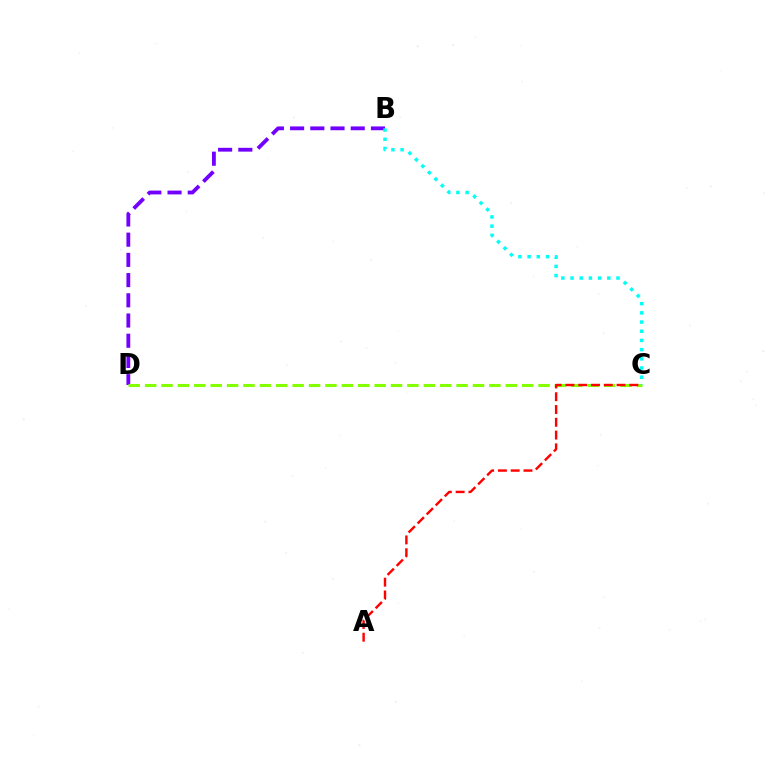{('B', 'D'): [{'color': '#7200ff', 'line_style': 'dashed', 'thickness': 2.75}], ('C', 'D'): [{'color': '#84ff00', 'line_style': 'dashed', 'thickness': 2.23}], ('B', 'C'): [{'color': '#00fff6', 'line_style': 'dotted', 'thickness': 2.5}], ('A', 'C'): [{'color': '#ff0000', 'line_style': 'dashed', 'thickness': 1.74}]}